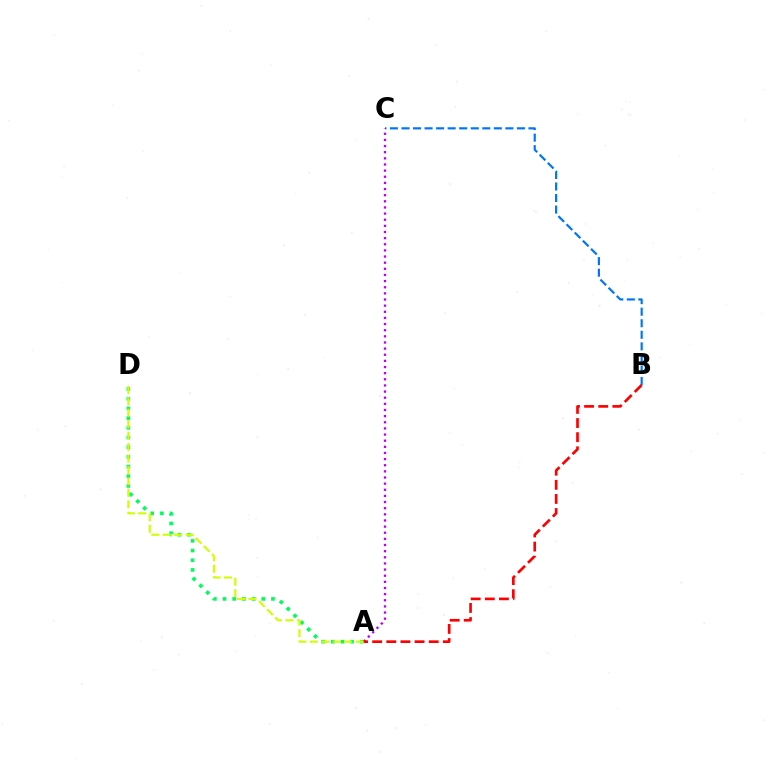{('A', 'D'): [{'color': '#00ff5c', 'line_style': 'dotted', 'thickness': 2.63}, {'color': '#d1ff00', 'line_style': 'dashed', 'thickness': 1.56}], ('A', 'C'): [{'color': '#b900ff', 'line_style': 'dotted', 'thickness': 1.67}], ('B', 'C'): [{'color': '#0074ff', 'line_style': 'dashed', 'thickness': 1.57}], ('A', 'B'): [{'color': '#ff0000', 'line_style': 'dashed', 'thickness': 1.92}]}